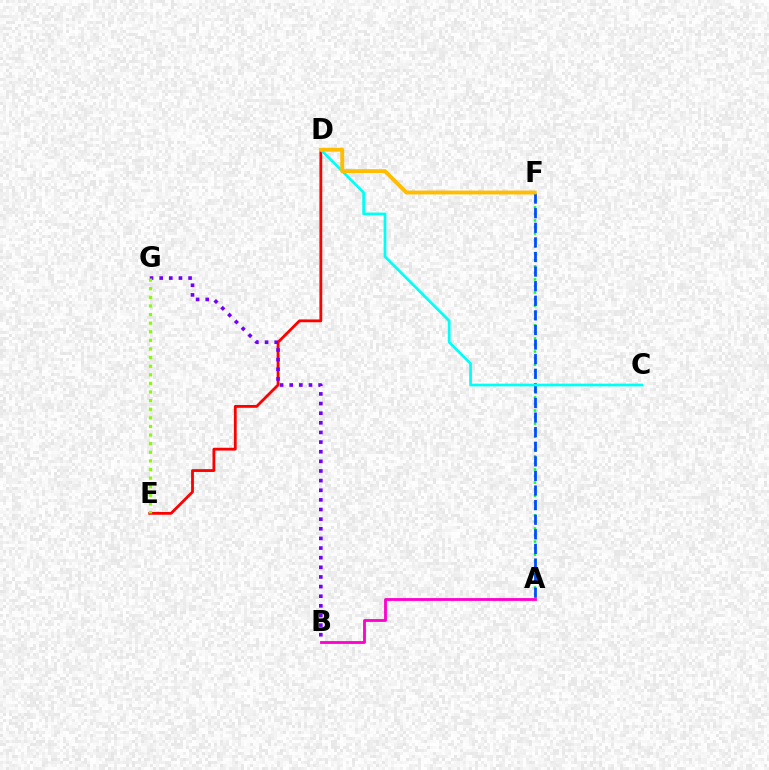{('D', 'E'): [{'color': '#ff0000', 'line_style': 'solid', 'thickness': 2.02}], ('A', 'F'): [{'color': '#00ff39', 'line_style': 'dotted', 'thickness': 1.78}, {'color': '#004bff', 'line_style': 'dashed', 'thickness': 1.98}], ('B', 'G'): [{'color': '#7200ff', 'line_style': 'dotted', 'thickness': 2.62}], ('A', 'B'): [{'color': '#ff00cf', 'line_style': 'solid', 'thickness': 2.03}], ('E', 'G'): [{'color': '#84ff00', 'line_style': 'dotted', 'thickness': 2.34}], ('C', 'D'): [{'color': '#00fff6', 'line_style': 'solid', 'thickness': 1.94}], ('D', 'F'): [{'color': '#ffbd00', 'line_style': 'solid', 'thickness': 2.79}]}